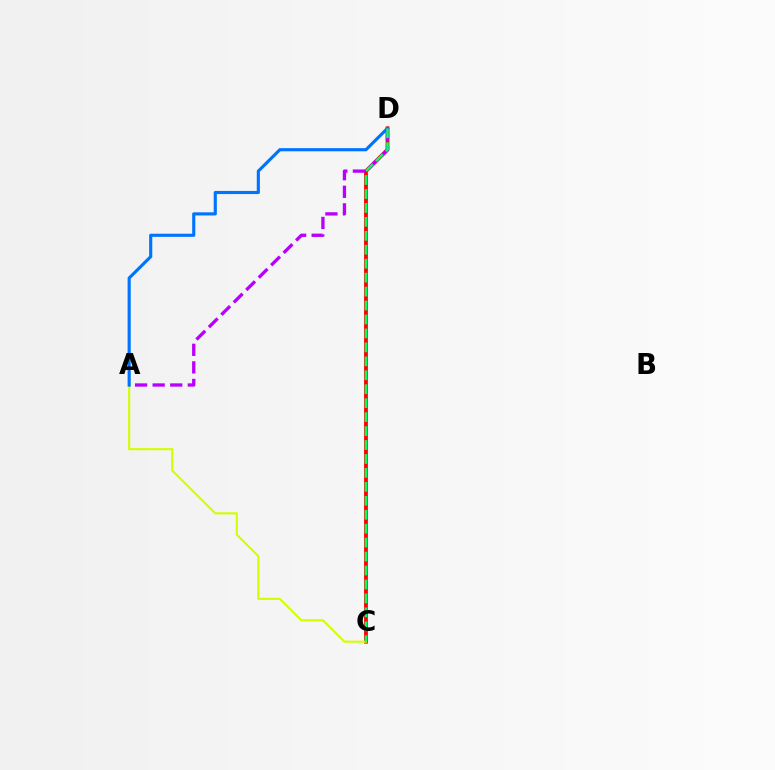{('C', 'D'): [{'color': '#ff0000', 'line_style': 'solid', 'thickness': 2.74}, {'color': '#00ff5c', 'line_style': 'dashed', 'thickness': 1.89}], ('A', 'C'): [{'color': '#d1ff00', 'line_style': 'solid', 'thickness': 1.51}], ('A', 'D'): [{'color': '#0074ff', 'line_style': 'solid', 'thickness': 2.26}, {'color': '#b900ff', 'line_style': 'dashed', 'thickness': 2.39}]}